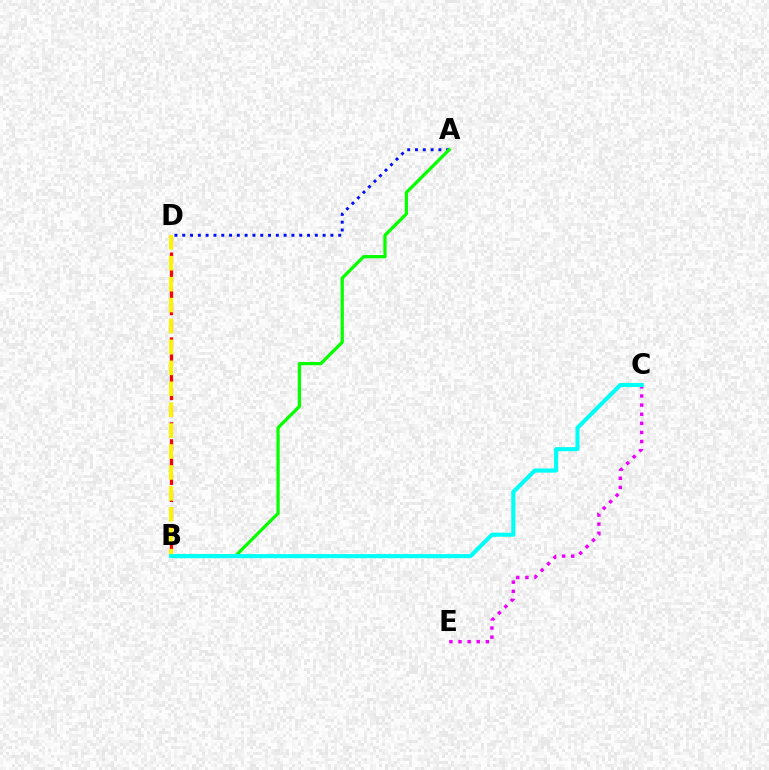{('B', 'D'): [{'color': '#ff0000', 'line_style': 'dashed', 'thickness': 2.31}, {'color': '#fcf500', 'line_style': 'dashed', 'thickness': 2.84}], ('A', 'D'): [{'color': '#0010ff', 'line_style': 'dotted', 'thickness': 2.12}], ('A', 'B'): [{'color': '#08ff00', 'line_style': 'solid', 'thickness': 2.35}], ('C', 'E'): [{'color': '#ee00ff', 'line_style': 'dotted', 'thickness': 2.48}], ('B', 'C'): [{'color': '#00fff6', 'line_style': 'solid', 'thickness': 2.95}]}